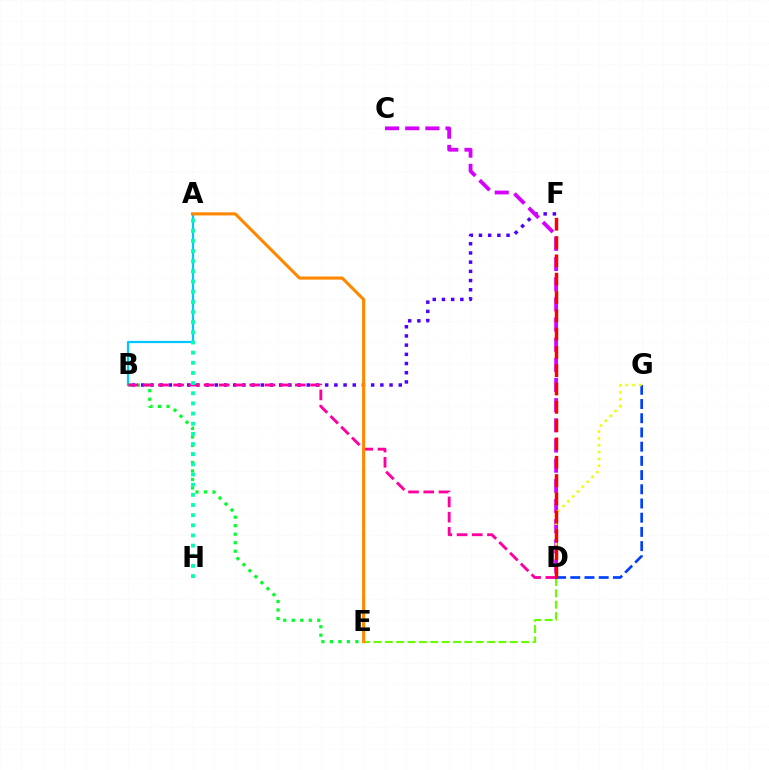{('A', 'B'): [{'color': '#00c7ff', 'line_style': 'solid', 'thickness': 1.62}], ('B', 'F'): [{'color': '#4f00ff', 'line_style': 'dotted', 'thickness': 2.5}], ('B', 'E'): [{'color': '#00ff27', 'line_style': 'dotted', 'thickness': 2.31}], ('D', 'E'): [{'color': '#66ff00', 'line_style': 'dashed', 'thickness': 1.54}], ('B', 'D'): [{'color': '#ff00a0', 'line_style': 'dashed', 'thickness': 2.07}], ('D', 'G'): [{'color': '#003fff', 'line_style': 'dashed', 'thickness': 1.93}, {'color': '#eeff00', 'line_style': 'dotted', 'thickness': 1.86}], ('C', 'D'): [{'color': '#d600ff', 'line_style': 'dashed', 'thickness': 2.74}], ('A', 'H'): [{'color': '#00ffaf', 'line_style': 'dotted', 'thickness': 2.76}], ('A', 'E'): [{'color': '#ff8800', 'line_style': 'solid', 'thickness': 2.23}], ('D', 'F'): [{'color': '#ff0000', 'line_style': 'dashed', 'thickness': 2.49}]}